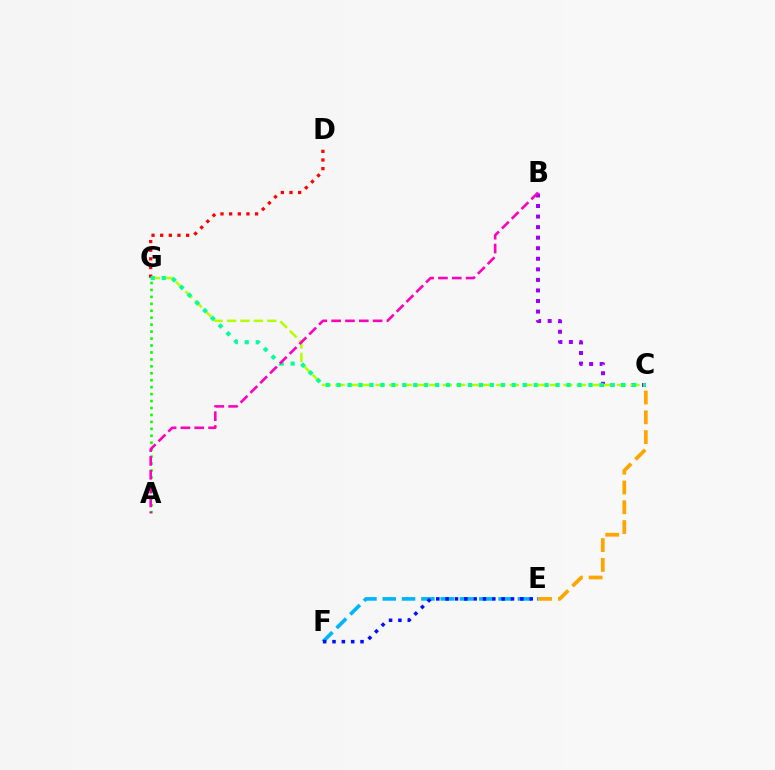{('A', 'G'): [{'color': '#08ff00', 'line_style': 'dotted', 'thickness': 1.89}], ('B', 'C'): [{'color': '#9b00ff', 'line_style': 'dotted', 'thickness': 2.87}], ('C', 'G'): [{'color': '#b3ff00', 'line_style': 'dashed', 'thickness': 1.82}, {'color': '#00ff9d', 'line_style': 'dotted', 'thickness': 2.97}], ('D', 'G'): [{'color': '#ff0000', 'line_style': 'dotted', 'thickness': 2.35}], ('C', 'E'): [{'color': '#ffa500', 'line_style': 'dashed', 'thickness': 2.69}], ('E', 'F'): [{'color': '#00b5ff', 'line_style': 'dashed', 'thickness': 2.62}, {'color': '#0010ff', 'line_style': 'dotted', 'thickness': 2.54}], ('A', 'B'): [{'color': '#ff00bd', 'line_style': 'dashed', 'thickness': 1.88}]}